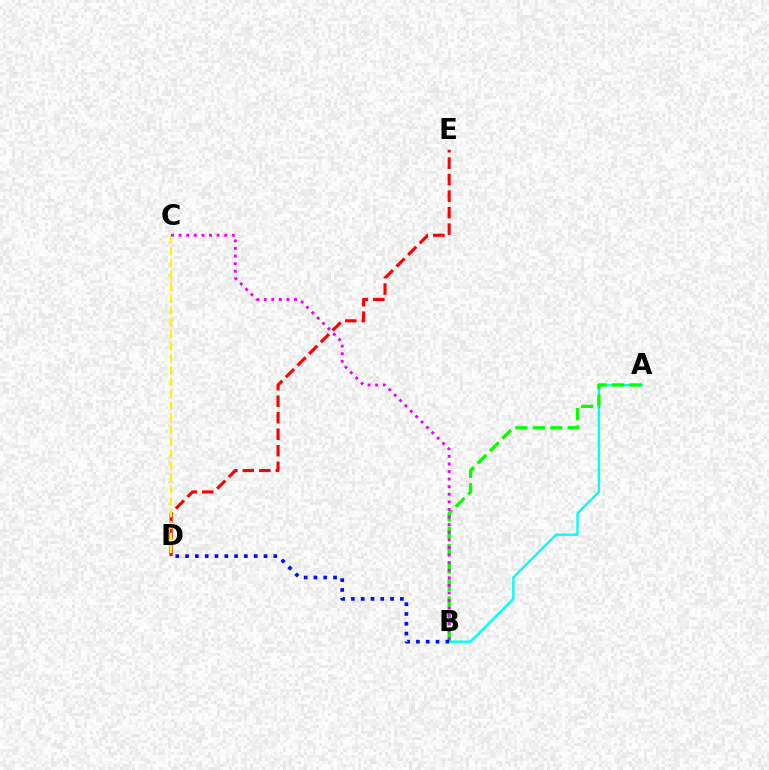{('A', 'B'): [{'color': '#00fff6', 'line_style': 'solid', 'thickness': 1.71}, {'color': '#08ff00', 'line_style': 'dashed', 'thickness': 2.37}], ('D', 'E'): [{'color': '#ff0000', 'line_style': 'dashed', 'thickness': 2.24}], ('C', 'D'): [{'color': '#fcf500', 'line_style': 'dashed', 'thickness': 1.62}], ('B', 'C'): [{'color': '#ee00ff', 'line_style': 'dotted', 'thickness': 2.06}], ('B', 'D'): [{'color': '#0010ff', 'line_style': 'dotted', 'thickness': 2.66}]}